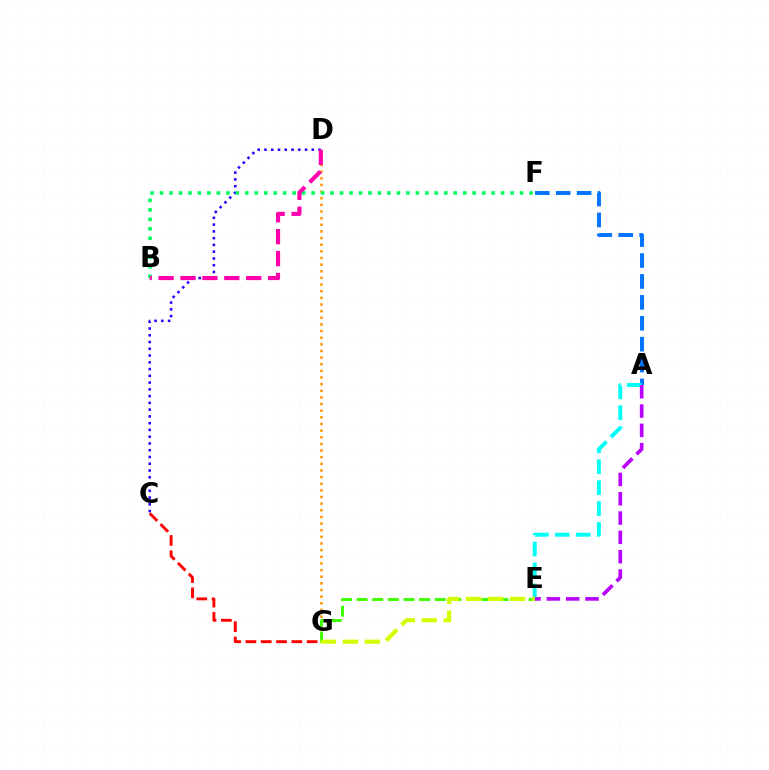{('D', 'G'): [{'color': '#ff9400', 'line_style': 'dotted', 'thickness': 1.8}], ('C', 'D'): [{'color': '#2500ff', 'line_style': 'dotted', 'thickness': 1.84}], ('A', 'F'): [{'color': '#0074ff', 'line_style': 'dashed', 'thickness': 2.84}], ('A', 'E'): [{'color': '#00fff6', 'line_style': 'dashed', 'thickness': 2.84}, {'color': '#b900ff', 'line_style': 'dashed', 'thickness': 2.62}], ('E', 'G'): [{'color': '#3dff00', 'line_style': 'dashed', 'thickness': 2.12}, {'color': '#d1ff00', 'line_style': 'dashed', 'thickness': 2.98}], ('C', 'G'): [{'color': '#ff0000', 'line_style': 'dashed', 'thickness': 2.08}], ('B', 'F'): [{'color': '#00ff5c', 'line_style': 'dotted', 'thickness': 2.57}], ('B', 'D'): [{'color': '#ff00ac', 'line_style': 'dashed', 'thickness': 2.98}]}